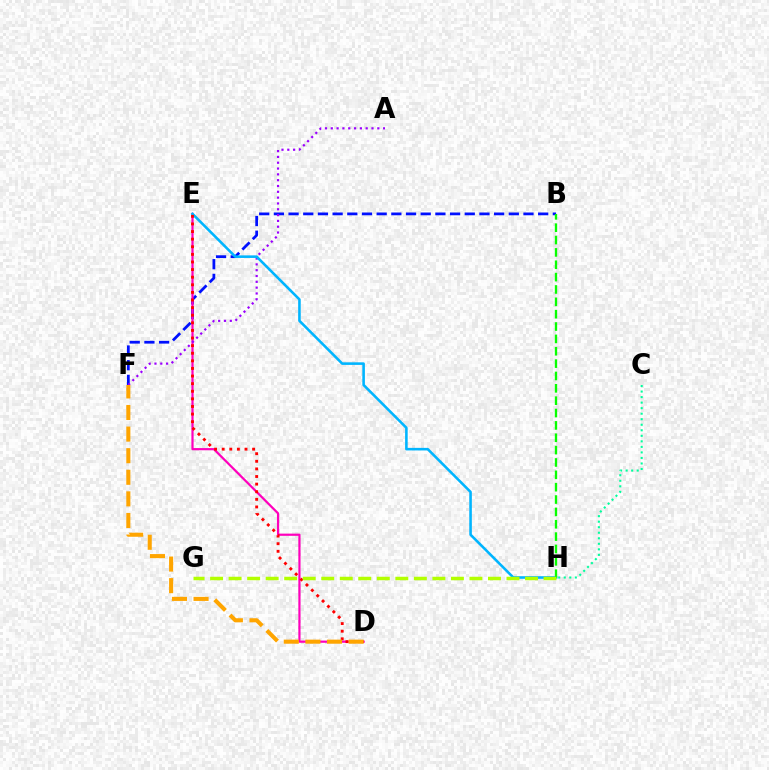{('B', 'F'): [{'color': '#0010ff', 'line_style': 'dashed', 'thickness': 1.99}], ('D', 'E'): [{'color': '#ff00bd', 'line_style': 'solid', 'thickness': 1.59}, {'color': '#ff0000', 'line_style': 'dotted', 'thickness': 2.07}], ('A', 'F'): [{'color': '#9b00ff', 'line_style': 'dotted', 'thickness': 1.58}], ('E', 'H'): [{'color': '#00b5ff', 'line_style': 'solid', 'thickness': 1.86}], ('C', 'H'): [{'color': '#00ff9d', 'line_style': 'dotted', 'thickness': 1.5}], ('D', 'F'): [{'color': '#ffa500', 'line_style': 'dashed', 'thickness': 2.93}], ('B', 'H'): [{'color': '#08ff00', 'line_style': 'dashed', 'thickness': 1.68}], ('G', 'H'): [{'color': '#b3ff00', 'line_style': 'dashed', 'thickness': 2.52}]}